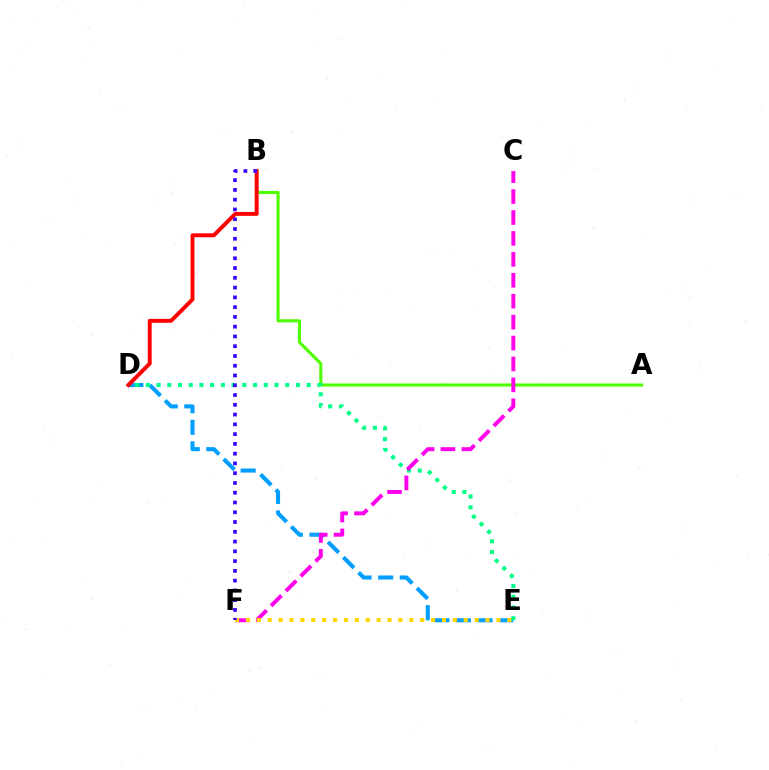{('A', 'B'): [{'color': '#4fff00', 'line_style': 'solid', 'thickness': 2.24}], ('D', 'E'): [{'color': '#009eff', 'line_style': 'dashed', 'thickness': 2.93}, {'color': '#00ff86', 'line_style': 'dotted', 'thickness': 2.91}], ('B', 'D'): [{'color': '#ff0000', 'line_style': 'solid', 'thickness': 2.82}], ('C', 'F'): [{'color': '#ff00ed', 'line_style': 'dashed', 'thickness': 2.84}], ('E', 'F'): [{'color': '#ffd500', 'line_style': 'dotted', 'thickness': 2.96}], ('B', 'F'): [{'color': '#3700ff', 'line_style': 'dotted', 'thickness': 2.65}]}